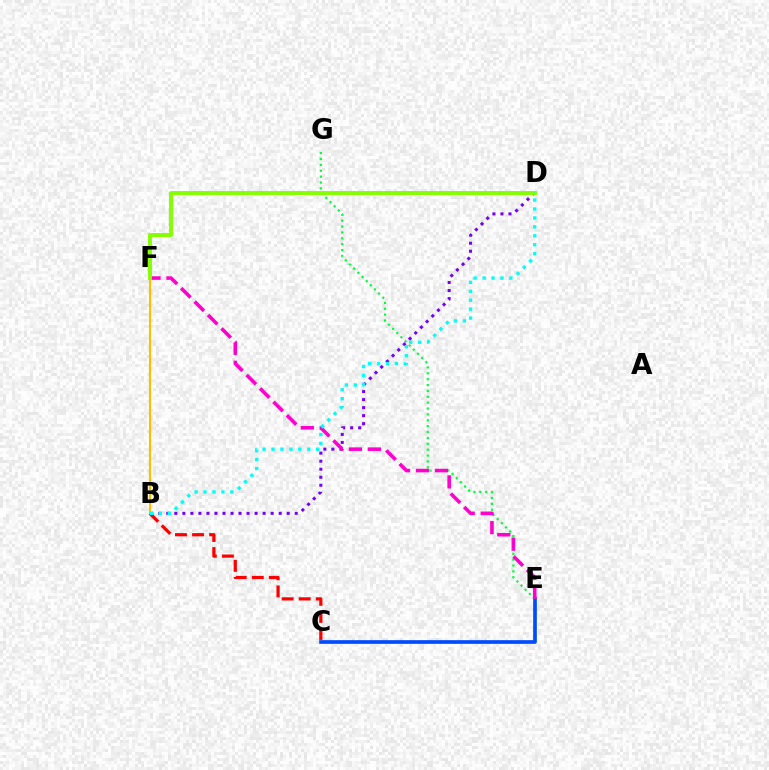{('E', 'G'): [{'color': '#00ff39', 'line_style': 'dotted', 'thickness': 1.6}], ('C', 'E'): [{'color': '#004bff', 'line_style': 'solid', 'thickness': 2.64}], ('B', 'C'): [{'color': '#ff0000', 'line_style': 'dashed', 'thickness': 2.32}], ('B', 'D'): [{'color': '#7200ff', 'line_style': 'dotted', 'thickness': 2.18}, {'color': '#00fff6', 'line_style': 'dotted', 'thickness': 2.43}], ('E', 'F'): [{'color': '#ff00cf', 'line_style': 'dashed', 'thickness': 2.58}], ('B', 'F'): [{'color': '#ffbd00', 'line_style': 'solid', 'thickness': 1.53}], ('D', 'F'): [{'color': '#84ff00', 'line_style': 'solid', 'thickness': 2.82}]}